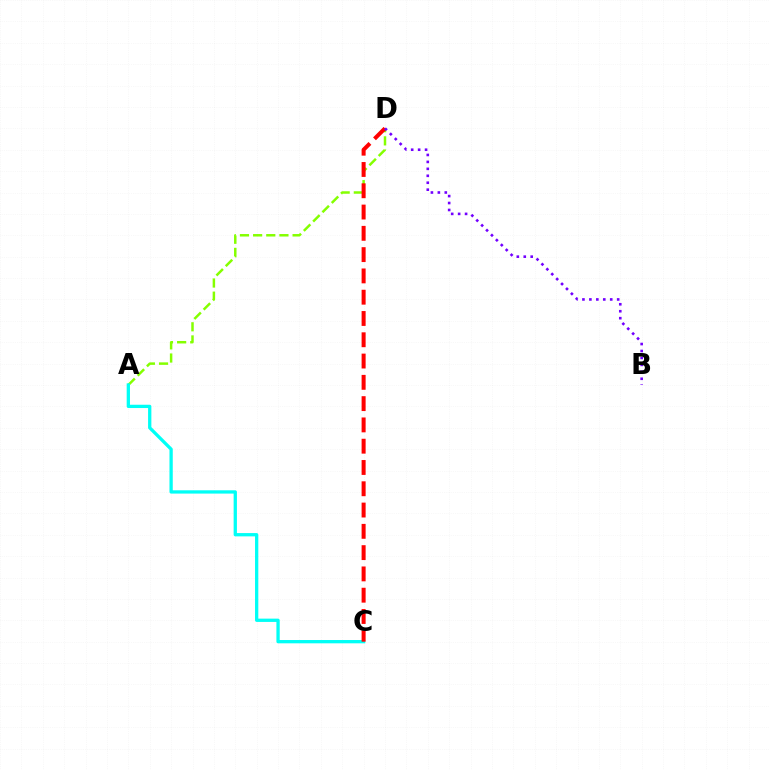{('A', 'D'): [{'color': '#84ff00', 'line_style': 'dashed', 'thickness': 1.79}], ('A', 'C'): [{'color': '#00fff6', 'line_style': 'solid', 'thickness': 2.37}], ('C', 'D'): [{'color': '#ff0000', 'line_style': 'dashed', 'thickness': 2.89}], ('B', 'D'): [{'color': '#7200ff', 'line_style': 'dotted', 'thickness': 1.89}]}